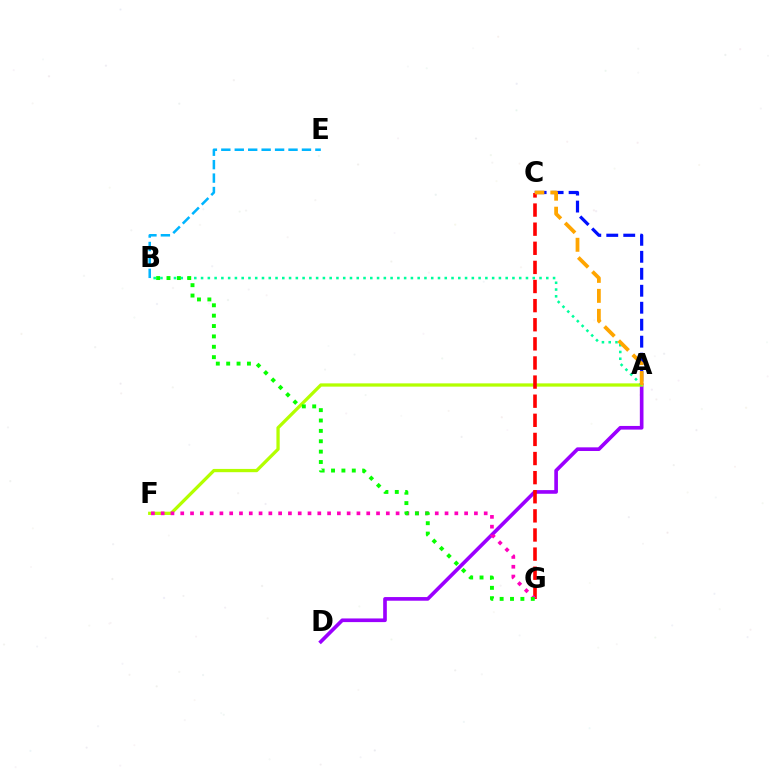{('A', 'D'): [{'color': '#9b00ff', 'line_style': 'solid', 'thickness': 2.63}], ('A', 'F'): [{'color': '#b3ff00', 'line_style': 'solid', 'thickness': 2.35}], ('A', 'C'): [{'color': '#0010ff', 'line_style': 'dashed', 'thickness': 2.31}, {'color': '#ffa500', 'line_style': 'dashed', 'thickness': 2.71}], ('A', 'B'): [{'color': '#00ff9d', 'line_style': 'dotted', 'thickness': 1.84}], ('C', 'G'): [{'color': '#ff0000', 'line_style': 'dashed', 'thickness': 2.6}], ('B', 'E'): [{'color': '#00b5ff', 'line_style': 'dashed', 'thickness': 1.83}], ('F', 'G'): [{'color': '#ff00bd', 'line_style': 'dotted', 'thickness': 2.66}], ('B', 'G'): [{'color': '#08ff00', 'line_style': 'dotted', 'thickness': 2.82}]}